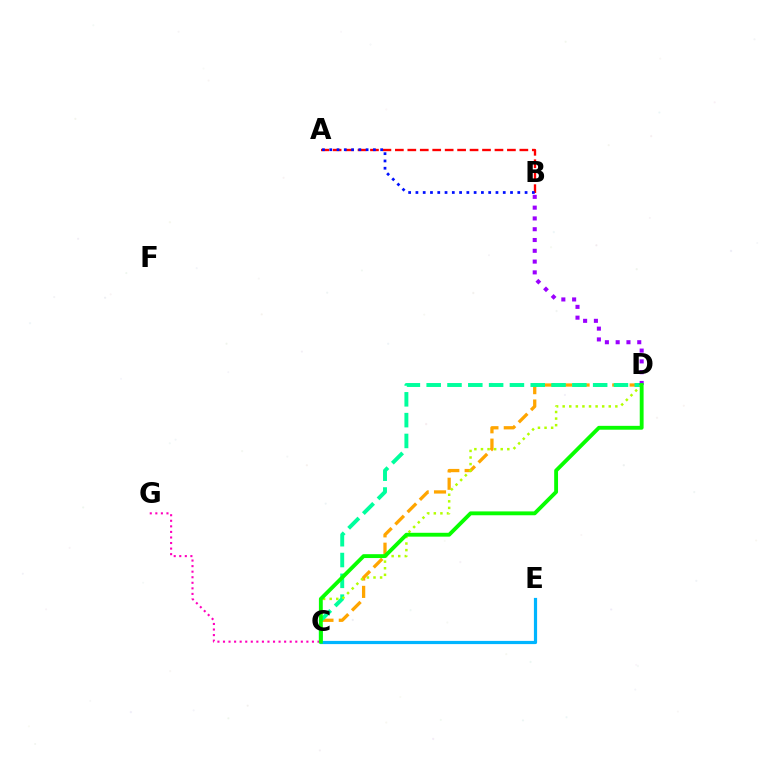{('C', 'G'): [{'color': '#ff00bd', 'line_style': 'dotted', 'thickness': 1.51}], ('A', 'B'): [{'color': '#ff0000', 'line_style': 'dashed', 'thickness': 1.69}, {'color': '#0010ff', 'line_style': 'dotted', 'thickness': 1.98}], ('C', 'D'): [{'color': '#ffa500', 'line_style': 'dashed', 'thickness': 2.36}, {'color': '#00ff9d', 'line_style': 'dashed', 'thickness': 2.83}, {'color': '#b3ff00', 'line_style': 'dotted', 'thickness': 1.79}, {'color': '#08ff00', 'line_style': 'solid', 'thickness': 2.78}], ('B', 'D'): [{'color': '#9b00ff', 'line_style': 'dotted', 'thickness': 2.93}], ('C', 'E'): [{'color': '#00b5ff', 'line_style': 'solid', 'thickness': 2.3}]}